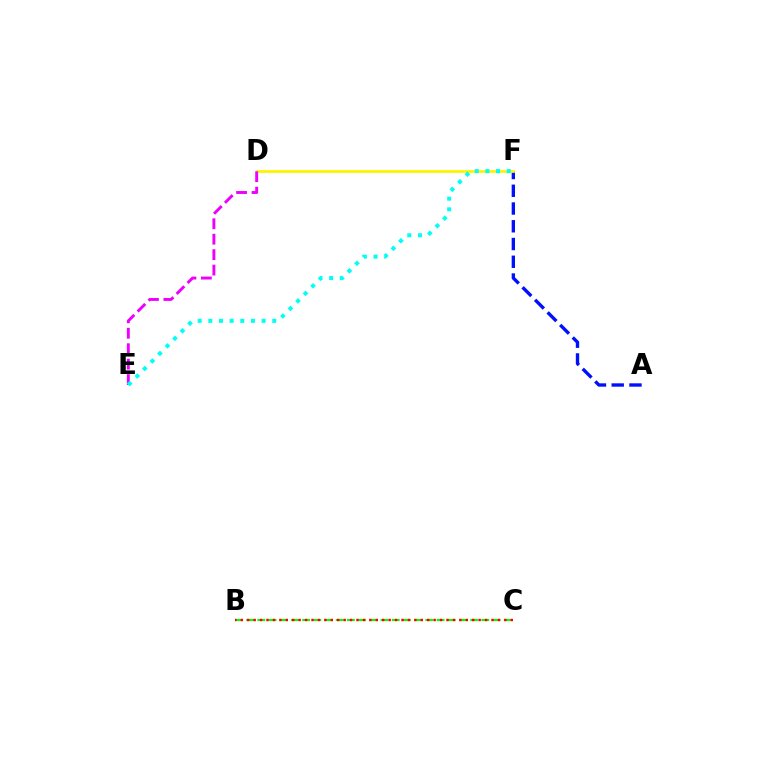{('A', 'F'): [{'color': '#0010ff', 'line_style': 'dashed', 'thickness': 2.41}], ('D', 'F'): [{'color': '#fcf500', 'line_style': 'solid', 'thickness': 1.97}], ('B', 'C'): [{'color': '#08ff00', 'line_style': 'dashed', 'thickness': 1.52}, {'color': '#ff0000', 'line_style': 'dotted', 'thickness': 1.75}], ('D', 'E'): [{'color': '#ee00ff', 'line_style': 'dashed', 'thickness': 2.1}], ('E', 'F'): [{'color': '#00fff6', 'line_style': 'dotted', 'thickness': 2.9}]}